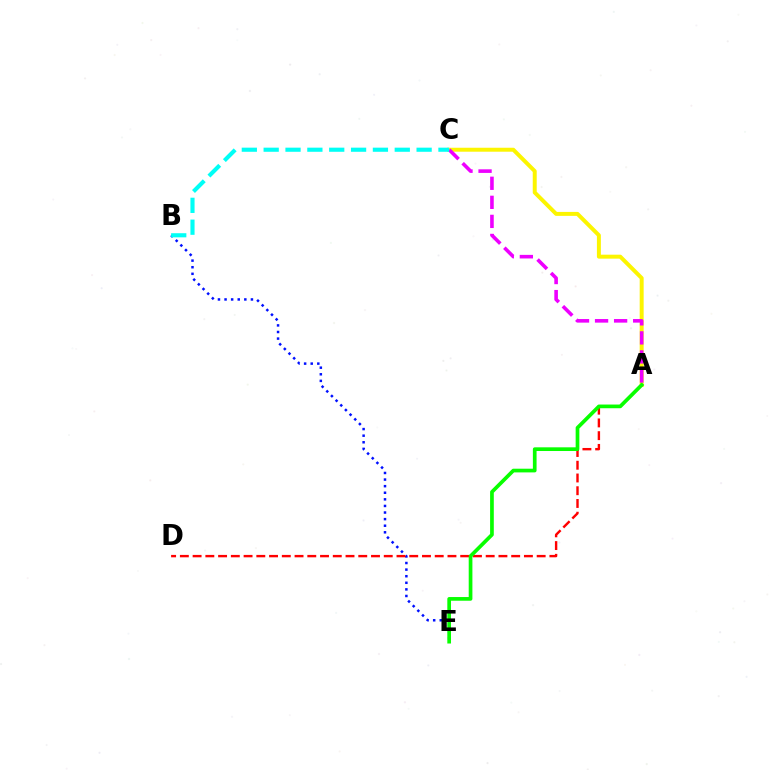{('B', 'E'): [{'color': '#0010ff', 'line_style': 'dotted', 'thickness': 1.79}], ('A', 'C'): [{'color': '#fcf500', 'line_style': 'solid', 'thickness': 2.85}, {'color': '#ee00ff', 'line_style': 'dashed', 'thickness': 2.59}], ('A', 'D'): [{'color': '#ff0000', 'line_style': 'dashed', 'thickness': 1.73}], ('A', 'E'): [{'color': '#08ff00', 'line_style': 'solid', 'thickness': 2.66}], ('B', 'C'): [{'color': '#00fff6', 'line_style': 'dashed', 'thickness': 2.97}]}